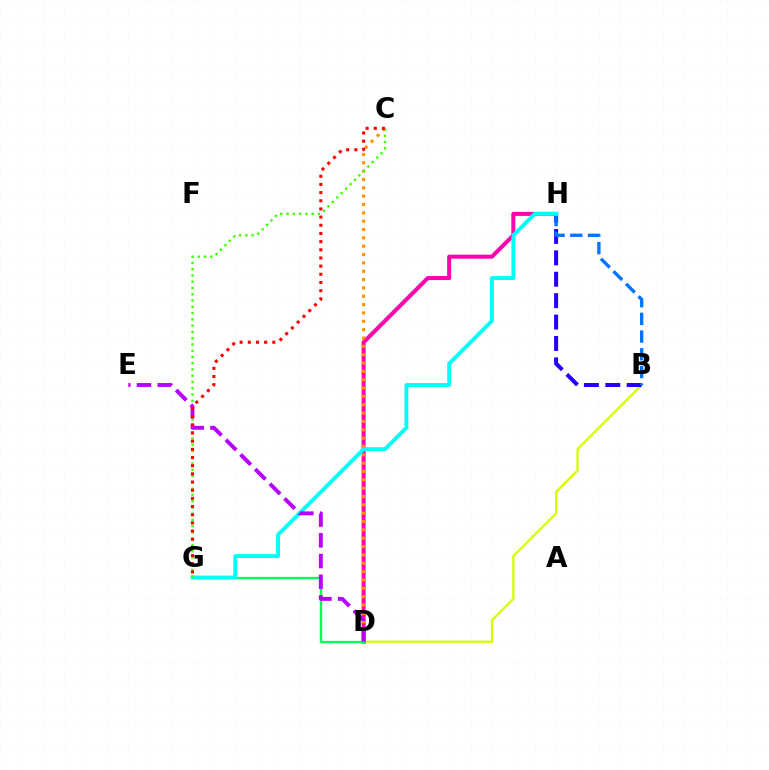{('B', 'D'): [{'color': '#d1ff00', 'line_style': 'solid', 'thickness': 1.64}], ('D', 'H'): [{'color': '#ff00ac', 'line_style': 'solid', 'thickness': 2.9}], ('D', 'G'): [{'color': '#00ff5c', 'line_style': 'solid', 'thickness': 1.69}], ('C', 'D'): [{'color': '#ff9400', 'line_style': 'dotted', 'thickness': 2.27}], ('B', 'H'): [{'color': '#2500ff', 'line_style': 'dashed', 'thickness': 2.91}, {'color': '#0074ff', 'line_style': 'dashed', 'thickness': 2.4}], ('G', 'H'): [{'color': '#00fff6', 'line_style': 'solid', 'thickness': 2.8}], ('C', 'G'): [{'color': '#3dff00', 'line_style': 'dotted', 'thickness': 1.7}, {'color': '#ff0000', 'line_style': 'dotted', 'thickness': 2.22}], ('D', 'E'): [{'color': '#b900ff', 'line_style': 'dashed', 'thickness': 2.82}]}